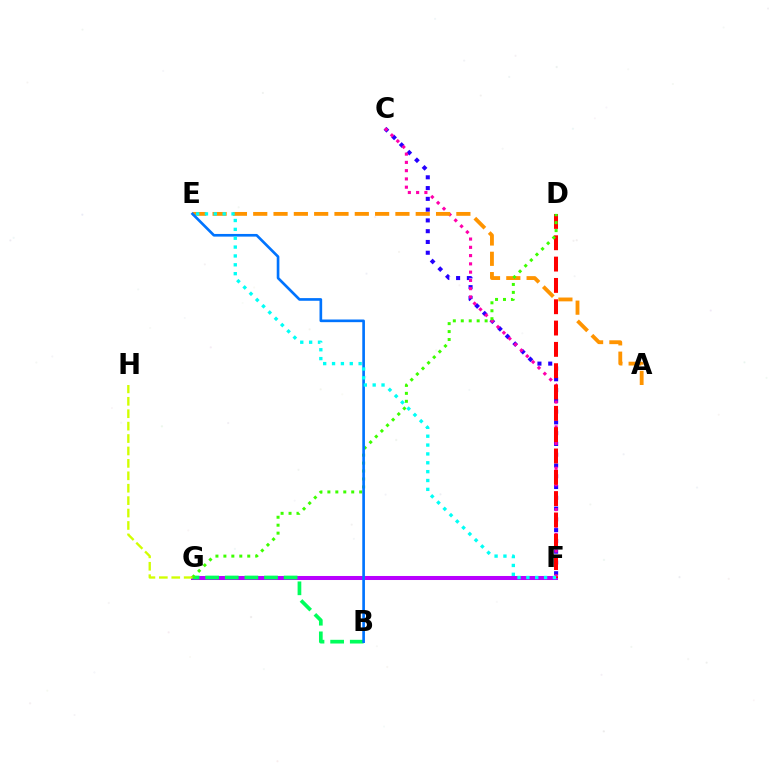{('F', 'G'): [{'color': '#b900ff', 'line_style': 'solid', 'thickness': 2.9}], ('C', 'F'): [{'color': '#2500ff', 'line_style': 'dotted', 'thickness': 2.93}, {'color': '#ff00ac', 'line_style': 'dotted', 'thickness': 2.25}], ('B', 'G'): [{'color': '#00ff5c', 'line_style': 'dashed', 'thickness': 2.67}], ('D', 'F'): [{'color': '#ff0000', 'line_style': 'dashed', 'thickness': 2.9}], ('A', 'E'): [{'color': '#ff9400', 'line_style': 'dashed', 'thickness': 2.76}], ('D', 'G'): [{'color': '#3dff00', 'line_style': 'dotted', 'thickness': 2.16}], ('G', 'H'): [{'color': '#d1ff00', 'line_style': 'dashed', 'thickness': 1.69}], ('B', 'E'): [{'color': '#0074ff', 'line_style': 'solid', 'thickness': 1.92}], ('E', 'F'): [{'color': '#00fff6', 'line_style': 'dotted', 'thickness': 2.41}]}